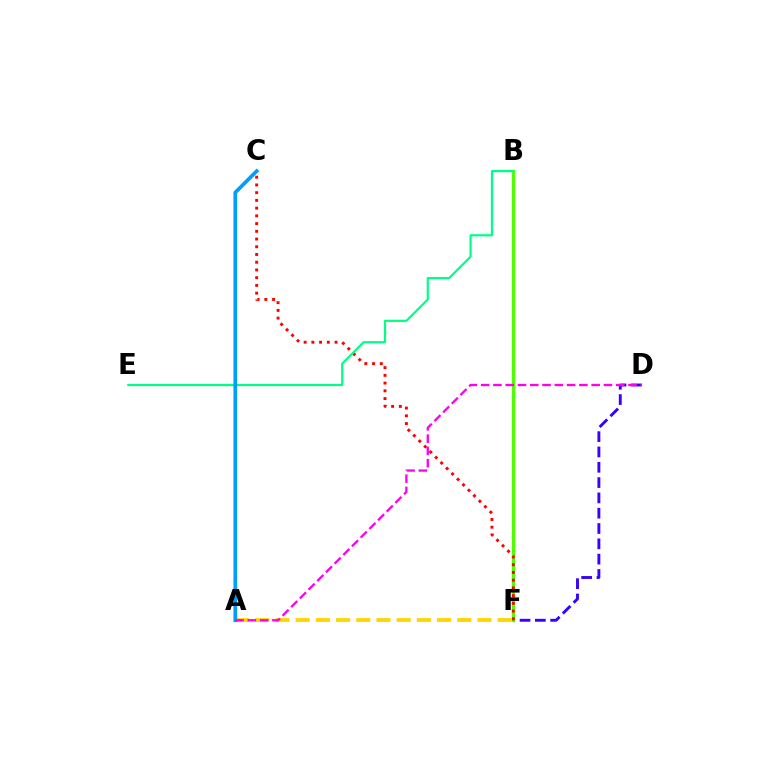{('D', 'F'): [{'color': '#3700ff', 'line_style': 'dashed', 'thickness': 2.08}], ('B', 'F'): [{'color': '#4fff00', 'line_style': 'solid', 'thickness': 2.39}], ('C', 'F'): [{'color': '#ff0000', 'line_style': 'dotted', 'thickness': 2.1}], ('B', 'E'): [{'color': '#00ff86', 'line_style': 'solid', 'thickness': 1.58}], ('A', 'F'): [{'color': '#ffd500', 'line_style': 'dashed', 'thickness': 2.74}], ('A', 'C'): [{'color': '#009eff', 'line_style': 'solid', 'thickness': 2.66}], ('A', 'D'): [{'color': '#ff00ed', 'line_style': 'dashed', 'thickness': 1.67}]}